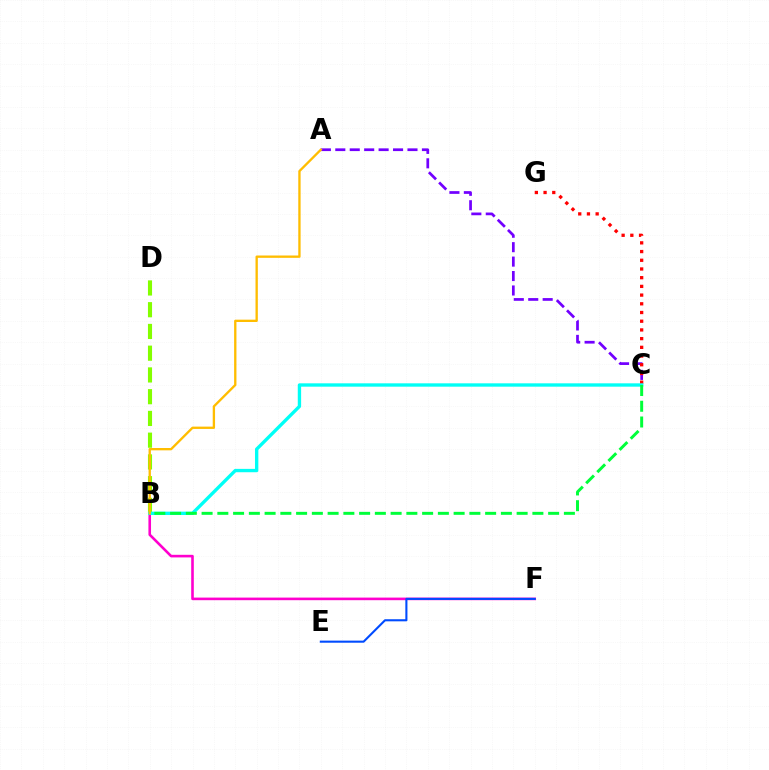{('B', 'D'): [{'color': '#84ff00', 'line_style': 'dashed', 'thickness': 2.95}], ('A', 'C'): [{'color': '#7200ff', 'line_style': 'dashed', 'thickness': 1.96}], ('B', 'F'): [{'color': '#ff00cf', 'line_style': 'solid', 'thickness': 1.87}], ('C', 'G'): [{'color': '#ff0000', 'line_style': 'dotted', 'thickness': 2.37}], ('B', 'C'): [{'color': '#00fff6', 'line_style': 'solid', 'thickness': 2.41}, {'color': '#00ff39', 'line_style': 'dashed', 'thickness': 2.14}], ('A', 'B'): [{'color': '#ffbd00', 'line_style': 'solid', 'thickness': 1.68}], ('E', 'F'): [{'color': '#004bff', 'line_style': 'solid', 'thickness': 1.51}]}